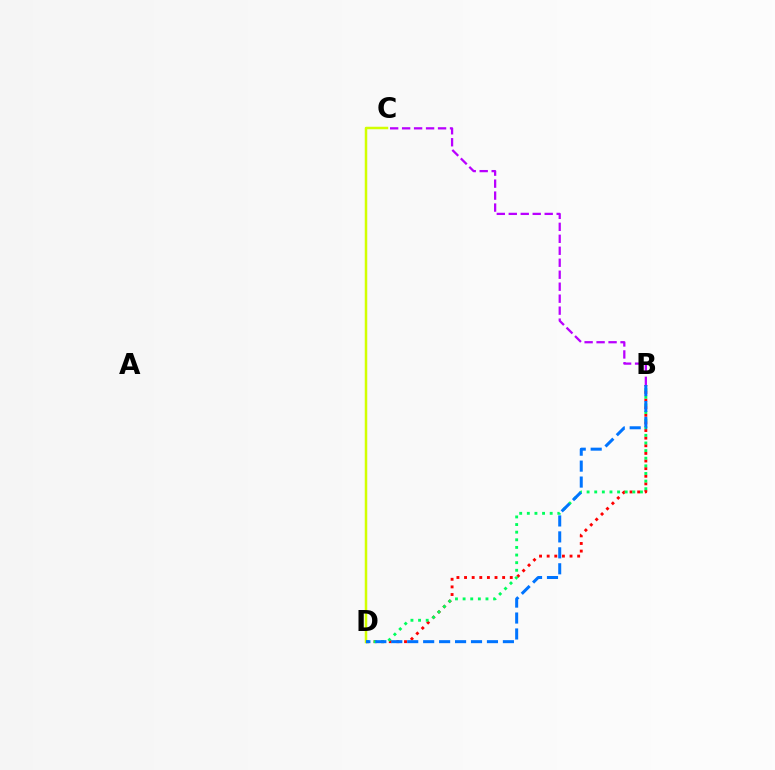{('C', 'D'): [{'color': '#d1ff00', 'line_style': 'solid', 'thickness': 1.8}], ('B', 'D'): [{'color': '#ff0000', 'line_style': 'dotted', 'thickness': 2.07}, {'color': '#00ff5c', 'line_style': 'dotted', 'thickness': 2.07}, {'color': '#0074ff', 'line_style': 'dashed', 'thickness': 2.17}], ('B', 'C'): [{'color': '#b900ff', 'line_style': 'dashed', 'thickness': 1.63}]}